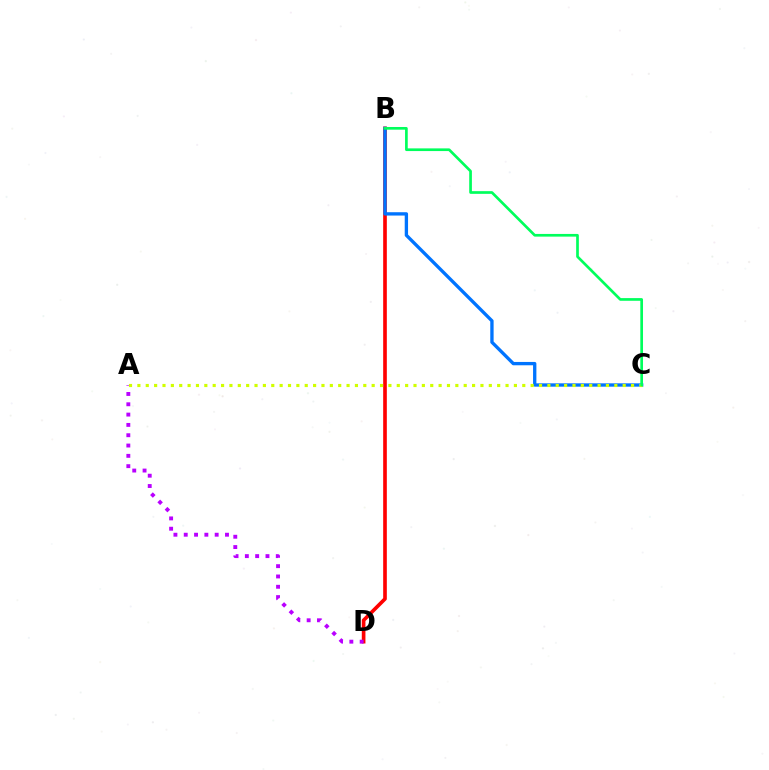{('B', 'D'): [{'color': '#ff0000', 'line_style': 'solid', 'thickness': 2.63}], ('A', 'D'): [{'color': '#b900ff', 'line_style': 'dotted', 'thickness': 2.8}], ('B', 'C'): [{'color': '#0074ff', 'line_style': 'solid', 'thickness': 2.4}, {'color': '#00ff5c', 'line_style': 'solid', 'thickness': 1.93}], ('A', 'C'): [{'color': '#d1ff00', 'line_style': 'dotted', 'thickness': 2.27}]}